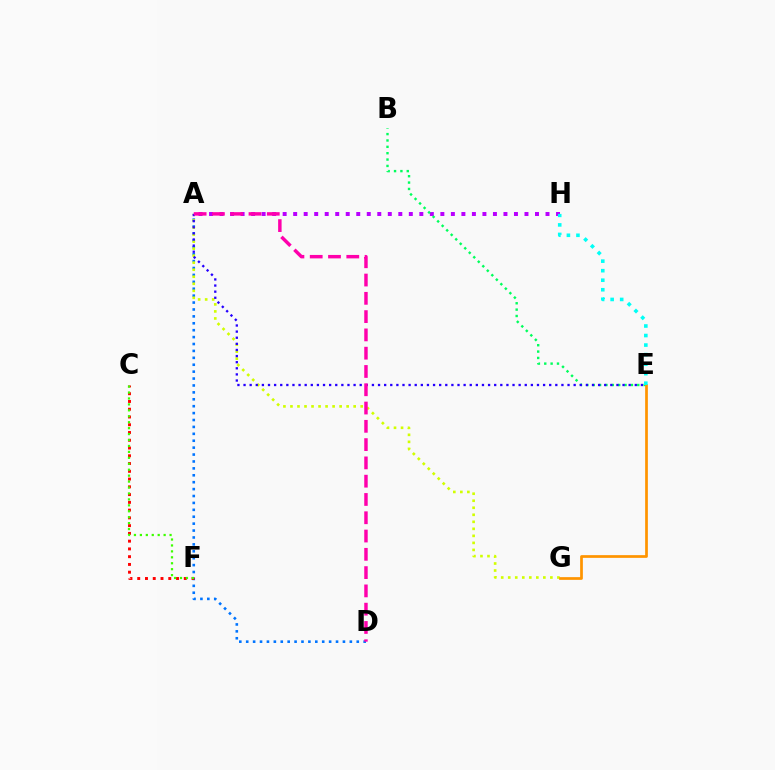{('A', 'H'): [{'color': '#b900ff', 'line_style': 'dotted', 'thickness': 2.86}], ('A', 'D'): [{'color': '#0074ff', 'line_style': 'dotted', 'thickness': 1.88}, {'color': '#ff00ac', 'line_style': 'dashed', 'thickness': 2.48}], ('C', 'F'): [{'color': '#ff0000', 'line_style': 'dotted', 'thickness': 2.11}, {'color': '#3dff00', 'line_style': 'dotted', 'thickness': 1.61}], ('B', 'E'): [{'color': '#00ff5c', 'line_style': 'dotted', 'thickness': 1.73}], ('A', 'G'): [{'color': '#d1ff00', 'line_style': 'dotted', 'thickness': 1.91}], ('A', 'E'): [{'color': '#2500ff', 'line_style': 'dotted', 'thickness': 1.66}], ('E', 'G'): [{'color': '#ff9400', 'line_style': 'solid', 'thickness': 1.96}], ('E', 'H'): [{'color': '#00fff6', 'line_style': 'dotted', 'thickness': 2.59}]}